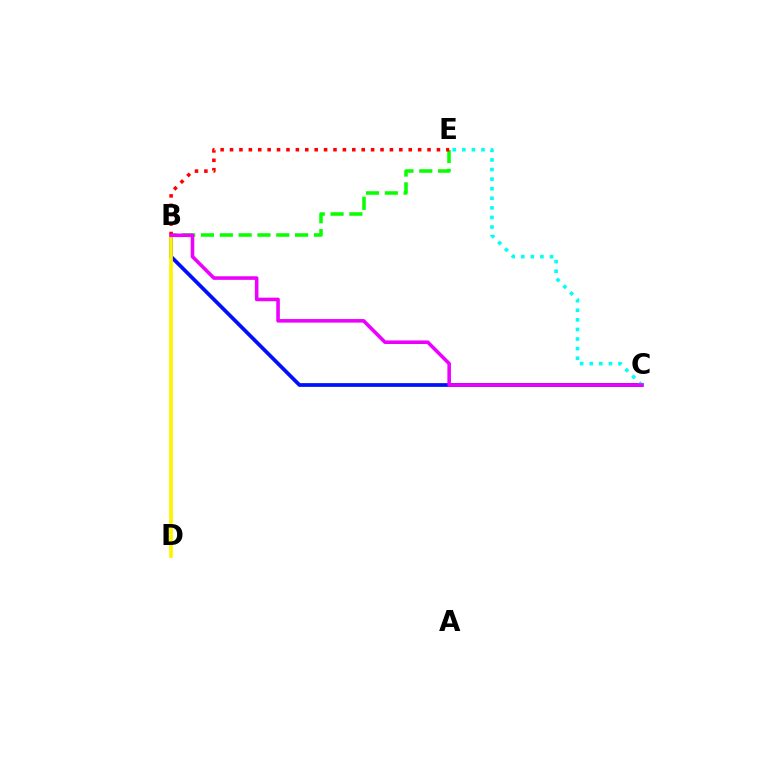{('B', 'E'): [{'color': '#08ff00', 'line_style': 'dashed', 'thickness': 2.56}, {'color': '#ff0000', 'line_style': 'dotted', 'thickness': 2.56}], ('B', 'C'): [{'color': '#0010ff', 'line_style': 'solid', 'thickness': 2.7}, {'color': '#ee00ff', 'line_style': 'solid', 'thickness': 2.57}], ('C', 'E'): [{'color': '#00fff6', 'line_style': 'dotted', 'thickness': 2.6}], ('B', 'D'): [{'color': '#fcf500', 'line_style': 'solid', 'thickness': 2.65}]}